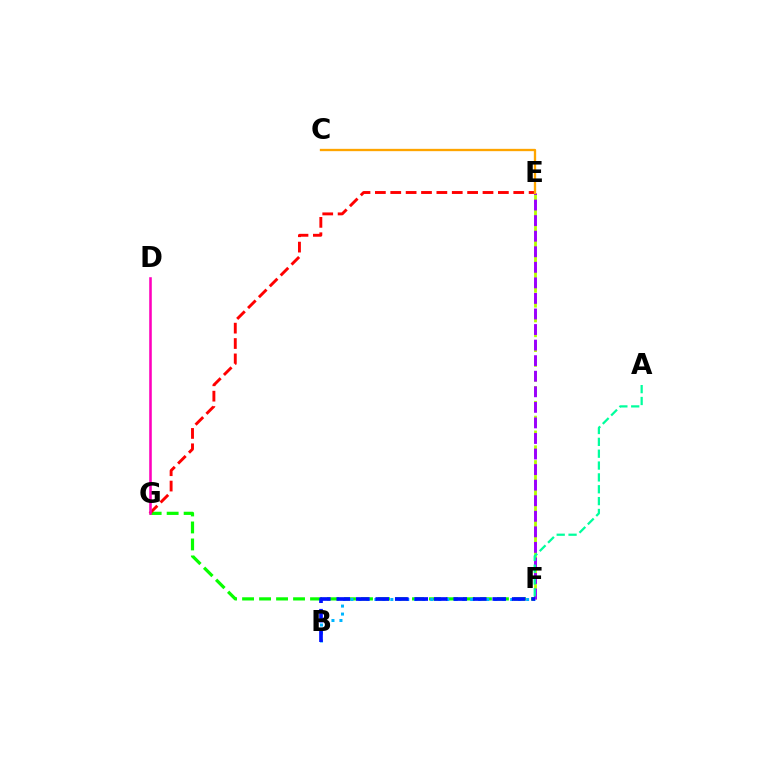{('F', 'G'): [{'color': '#08ff00', 'line_style': 'dashed', 'thickness': 2.31}], ('E', 'F'): [{'color': '#b3ff00', 'line_style': 'dashed', 'thickness': 2.01}, {'color': '#9b00ff', 'line_style': 'dashed', 'thickness': 2.11}], ('E', 'G'): [{'color': '#ff0000', 'line_style': 'dashed', 'thickness': 2.09}], ('B', 'F'): [{'color': '#00b5ff', 'line_style': 'dotted', 'thickness': 2.17}, {'color': '#0010ff', 'line_style': 'dashed', 'thickness': 2.65}], ('D', 'G'): [{'color': '#ff00bd', 'line_style': 'solid', 'thickness': 1.85}], ('C', 'E'): [{'color': '#ffa500', 'line_style': 'solid', 'thickness': 1.68}], ('A', 'F'): [{'color': '#00ff9d', 'line_style': 'dashed', 'thickness': 1.61}]}